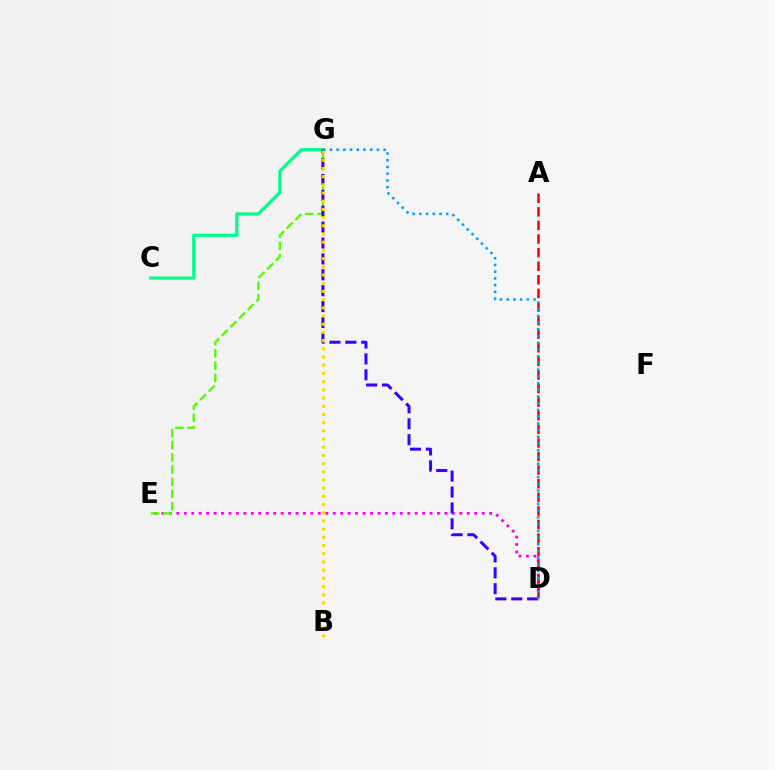{('D', 'E'): [{'color': '#ff00ed', 'line_style': 'dotted', 'thickness': 2.02}], ('E', 'G'): [{'color': '#4fff00', 'line_style': 'dashed', 'thickness': 1.66}], ('A', 'D'): [{'color': '#ff0000', 'line_style': 'dashed', 'thickness': 1.85}], ('C', 'G'): [{'color': '#00ff86', 'line_style': 'solid', 'thickness': 2.31}], ('D', 'G'): [{'color': '#3700ff', 'line_style': 'dashed', 'thickness': 2.16}, {'color': '#009eff', 'line_style': 'dotted', 'thickness': 1.82}], ('B', 'G'): [{'color': '#ffd500', 'line_style': 'dotted', 'thickness': 2.23}]}